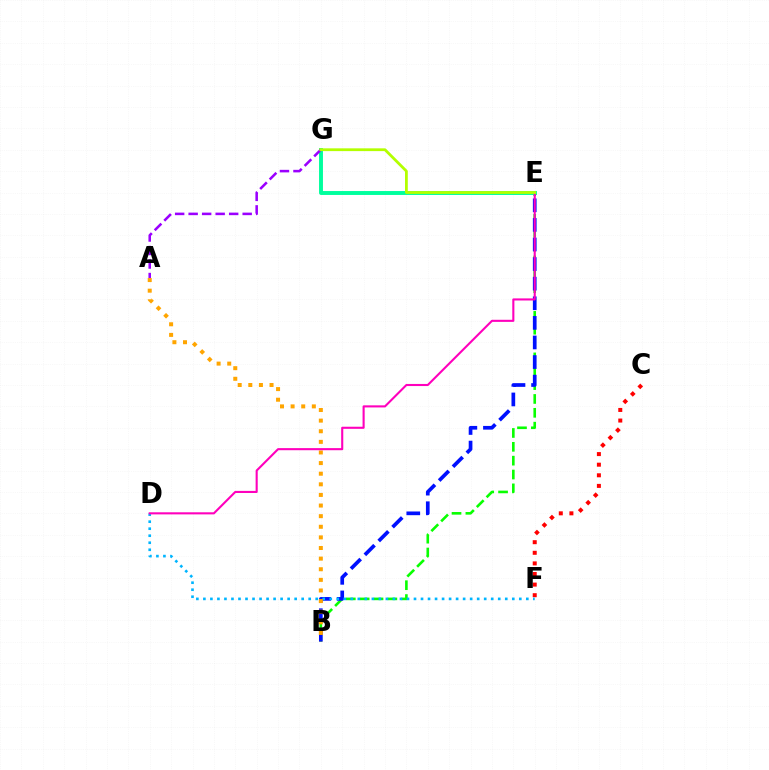{('B', 'E'): [{'color': '#08ff00', 'line_style': 'dashed', 'thickness': 1.88}, {'color': '#0010ff', 'line_style': 'dashed', 'thickness': 2.66}], ('C', 'F'): [{'color': '#ff0000', 'line_style': 'dotted', 'thickness': 2.88}], ('D', 'F'): [{'color': '#00b5ff', 'line_style': 'dotted', 'thickness': 1.91}], ('E', 'G'): [{'color': '#00ff9d', 'line_style': 'solid', 'thickness': 2.82}, {'color': '#b3ff00', 'line_style': 'solid', 'thickness': 2.0}], ('A', 'B'): [{'color': '#ffa500', 'line_style': 'dotted', 'thickness': 2.88}], ('D', 'E'): [{'color': '#ff00bd', 'line_style': 'solid', 'thickness': 1.51}], ('A', 'G'): [{'color': '#9b00ff', 'line_style': 'dashed', 'thickness': 1.83}]}